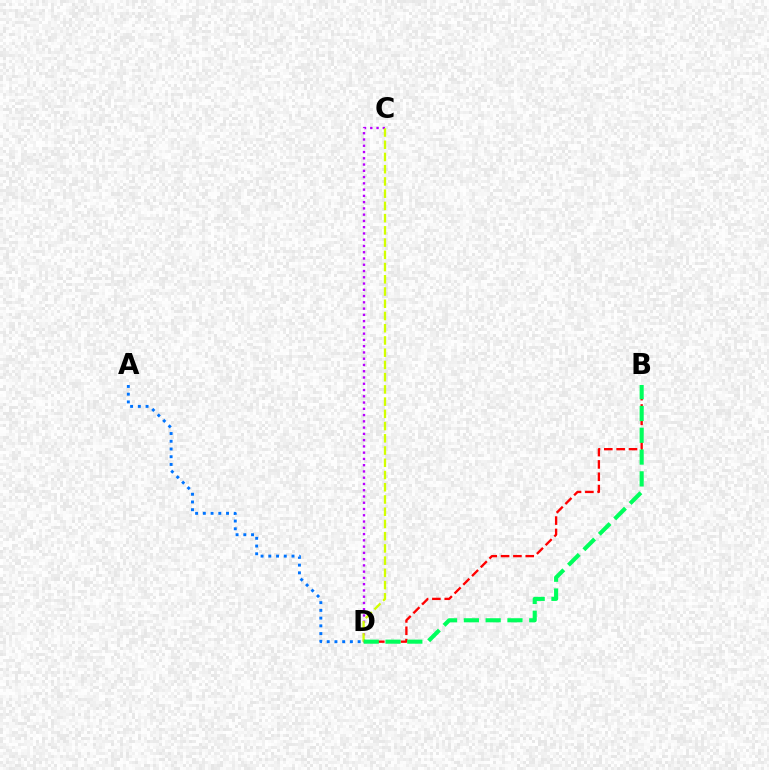{('C', 'D'): [{'color': '#b900ff', 'line_style': 'dotted', 'thickness': 1.7}, {'color': '#d1ff00', 'line_style': 'dashed', 'thickness': 1.66}], ('B', 'D'): [{'color': '#ff0000', 'line_style': 'dashed', 'thickness': 1.68}, {'color': '#00ff5c', 'line_style': 'dashed', 'thickness': 2.96}], ('A', 'D'): [{'color': '#0074ff', 'line_style': 'dotted', 'thickness': 2.1}]}